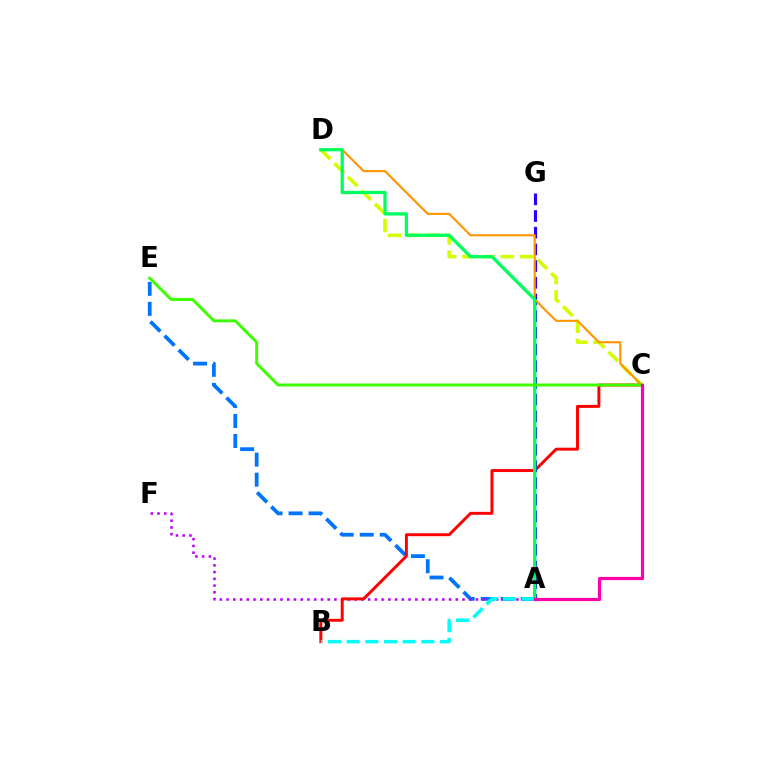{('C', 'D'): [{'color': '#d1ff00', 'line_style': 'dashed', 'thickness': 2.6}, {'color': '#ff9400', 'line_style': 'solid', 'thickness': 1.53}], ('A', 'E'): [{'color': '#0074ff', 'line_style': 'dashed', 'thickness': 2.72}], ('A', 'F'): [{'color': '#b900ff', 'line_style': 'dotted', 'thickness': 1.83}], ('B', 'C'): [{'color': '#ff0000', 'line_style': 'solid', 'thickness': 2.12}], ('A', 'G'): [{'color': '#2500ff', 'line_style': 'dashed', 'thickness': 2.27}], ('A', 'B'): [{'color': '#00fff6', 'line_style': 'dashed', 'thickness': 2.54}], ('A', 'D'): [{'color': '#00ff5c', 'line_style': 'solid', 'thickness': 2.35}], ('C', 'E'): [{'color': '#3dff00', 'line_style': 'solid', 'thickness': 2.13}], ('A', 'C'): [{'color': '#ff00ac', 'line_style': 'solid', 'thickness': 2.29}]}